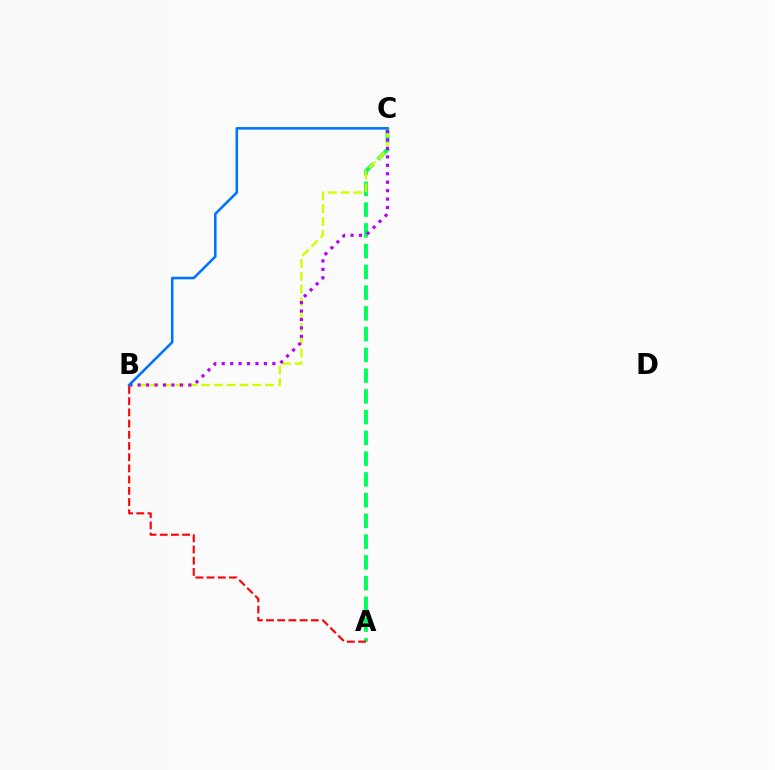{('A', 'C'): [{'color': '#00ff5c', 'line_style': 'dashed', 'thickness': 2.82}], ('B', 'C'): [{'color': '#d1ff00', 'line_style': 'dashed', 'thickness': 1.74}, {'color': '#b900ff', 'line_style': 'dotted', 'thickness': 2.29}, {'color': '#0074ff', 'line_style': 'solid', 'thickness': 1.85}], ('A', 'B'): [{'color': '#ff0000', 'line_style': 'dashed', 'thickness': 1.52}]}